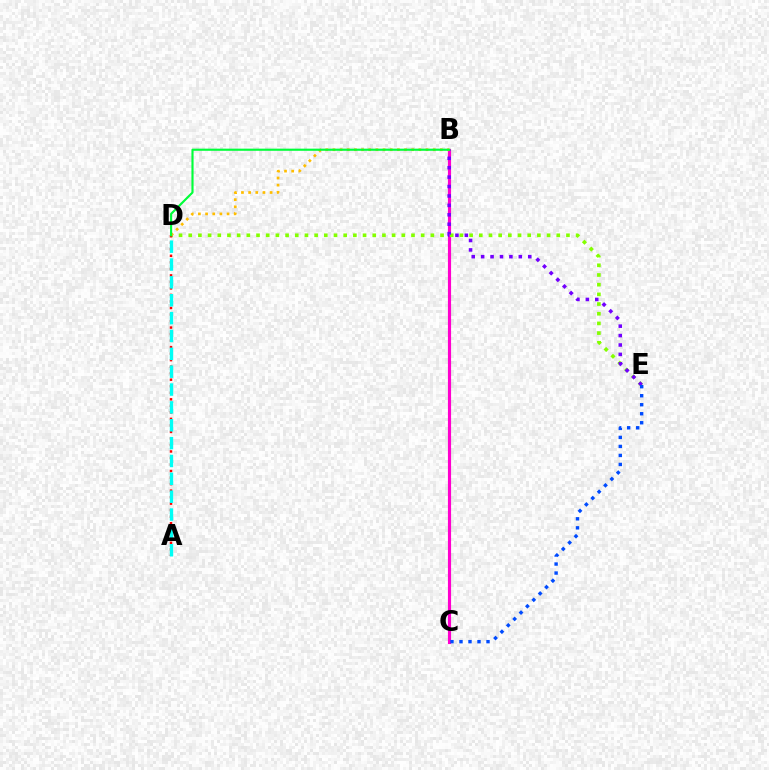{('B', 'C'): [{'color': '#ff00cf', 'line_style': 'solid', 'thickness': 2.27}], ('D', 'E'): [{'color': '#84ff00', 'line_style': 'dotted', 'thickness': 2.63}], ('B', 'E'): [{'color': '#7200ff', 'line_style': 'dotted', 'thickness': 2.56}], ('C', 'E'): [{'color': '#004bff', 'line_style': 'dotted', 'thickness': 2.45}], ('A', 'D'): [{'color': '#ff0000', 'line_style': 'dotted', 'thickness': 1.77}, {'color': '#00fff6', 'line_style': 'dashed', 'thickness': 2.43}], ('B', 'D'): [{'color': '#ffbd00', 'line_style': 'dotted', 'thickness': 1.95}, {'color': '#00ff39', 'line_style': 'solid', 'thickness': 1.55}]}